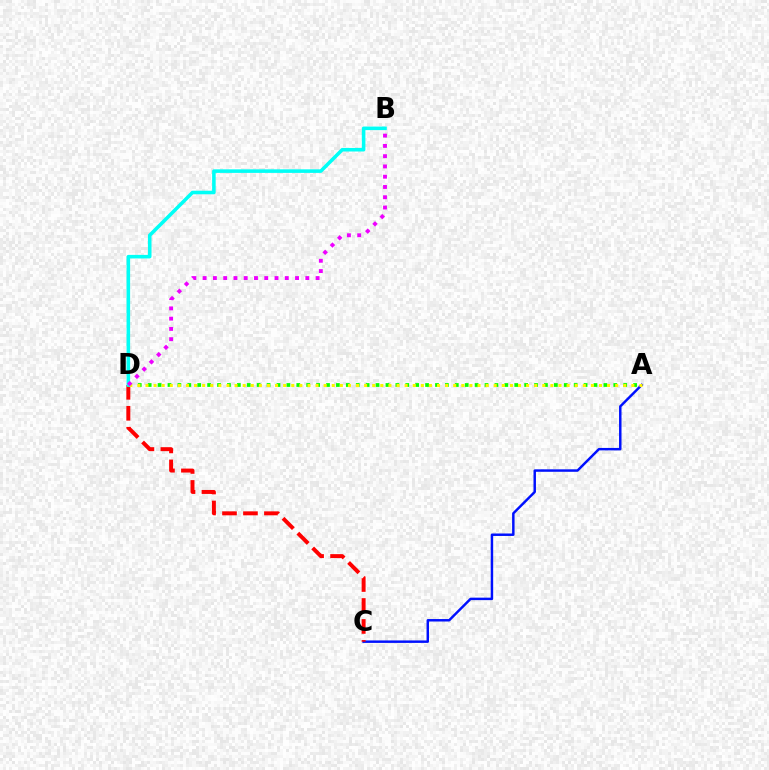{('A', 'C'): [{'color': '#0010ff', 'line_style': 'solid', 'thickness': 1.77}], ('C', 'D'): [{'color': '#ff0000', 'line_style': 'dashed', 'thickness': 2.85}], ('A', 'D'): [{'color': '#08ff00', 'line_style': 'dotted', 'thickness': 2.69}, {'color': '#fcf500', 'line_style': 'dotted', 'thickness': 2.2}], ('B', 'D'): [{'color': '#00fff6', 'line_style': 'solid', 'thickness': 2.56}, {'color': '#ee00ff', 'line_style': 'dotted', 'thickness': 2.79}]}